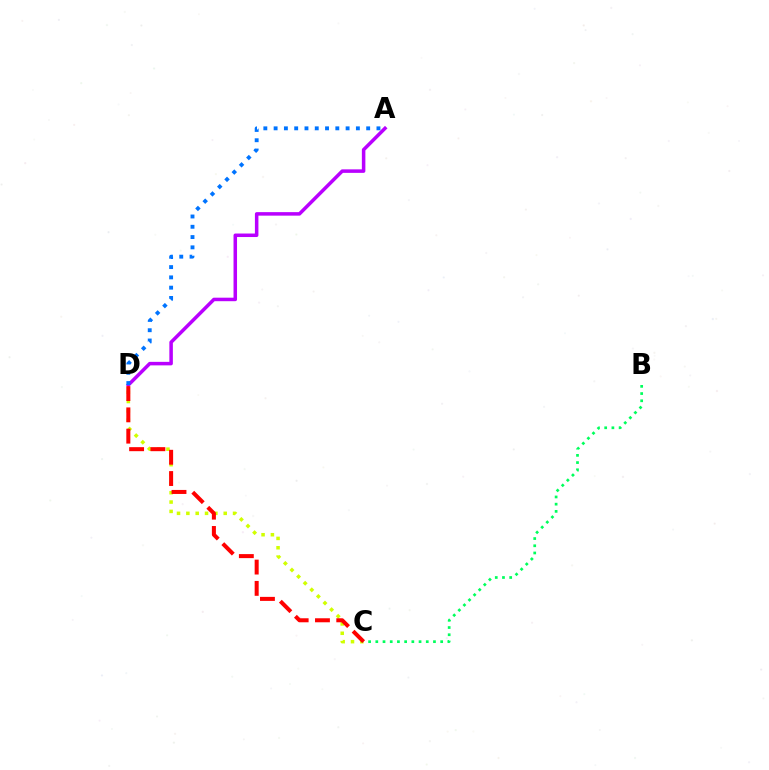{('B', 'C'): [{'color': '#00ff5c', 'line_style': 'dotted', 'thickness': 1.96}], ('A', 'D'): [{'color': '#b900ff', 'line_style': 'solid', 'thickness': 2.53}, {'color': '#0074ff', 'line_style': 'dotted', 'thickness': 2.79}], ('C', 'D'): [{'color': '#d1ff00', 'line_style': 'dotted', 'thickness': 2.54}, {'color': '#ff0000', 'line_style': 'dashed', 'thickness': 2.89}]}